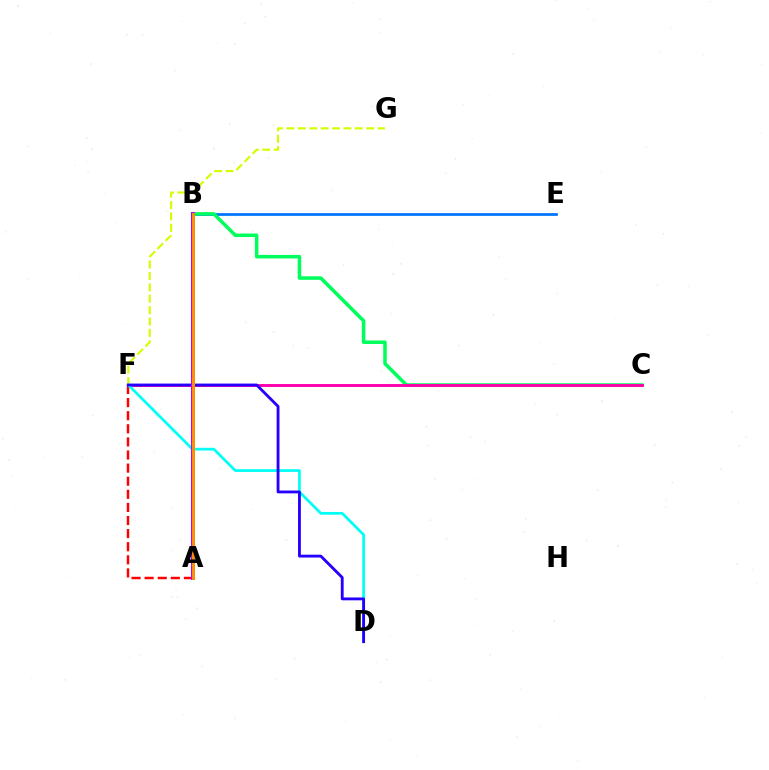{('B', 'E'): [{'color': '#0074ff', 'line_style': 'solid', 'thickness': 1.97}], ('F', 'G'): [{'color': '#d1ff00', 'line_style': 'dashed', 'thickness': 1.55}], ('A', 'F'): [{'color': '#ff0000', 'line_style': 'dashed', 'thickness': 1.78}], ('A', 'B'): [{'color': '#3dff00', 'line_style': 'solid', 'thickness': 2.84}, {'color': '#b900ff', 'line_style': 'solid', 'thickness': 2.8}, {'color': '#ff9400', 'line_style': 'solid', 'thickness': 2.06}], ('B', 'C'): [{'color': '#00ff5c', 'line_style': 'solid', 'thickness': 2.53}], ('C', 'F'): [{'color': '#ff00ac', 'line_style': 'solid', 'thickness': 2.09}], ('D', 'F'): [{'color': '#00fff6', 'line_style': 'solid', 'thickness': 1.97}, {'color': '#2500ff', 'line_style': 'solid', 'thickness': 2.05}]}